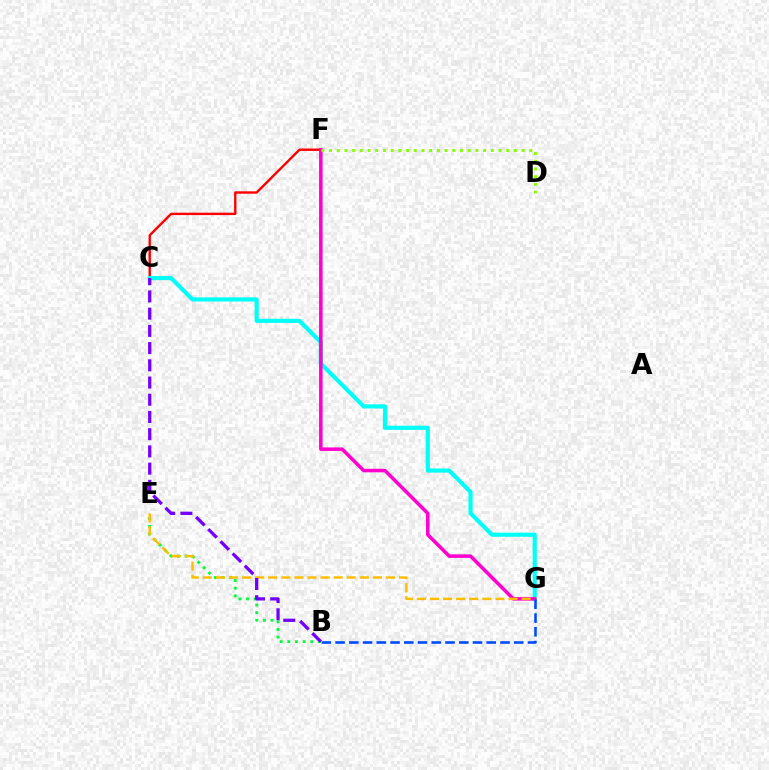{('C', 'F'): [{'color': '#ff0000', 'line_style': 'solid', 'thickness': 1.72}], ('C', 'G'): [{'color': '#00fff6', 'line_style': 'solid', 'thickness': 2.98}], ('B', 'E'): [{'color': '#00ff39', 'line_style': 'dotted', 'thickness': 2.08}], ('F', 'G'): [{'color': '#ff00cf', 'line_style': 'solid', 'thickness': 2.53}], ('B', 'G'): [{'color': '#004bff', 'line_style': 'dashed', 'thickness': 1.87}], ('D', 'F'): [{'color': '#84ff00', 'line_style': 'dotted', 'thickness': 2.09}], ('E', 'G'): [{'color': '#ffbd00', 'line_style': 'dashed', 'thickness': 1.78}], ('B', 'C'): [{'color': '#7200ff', 'line_style': 'dashed', 'thickness': 2.34}]}